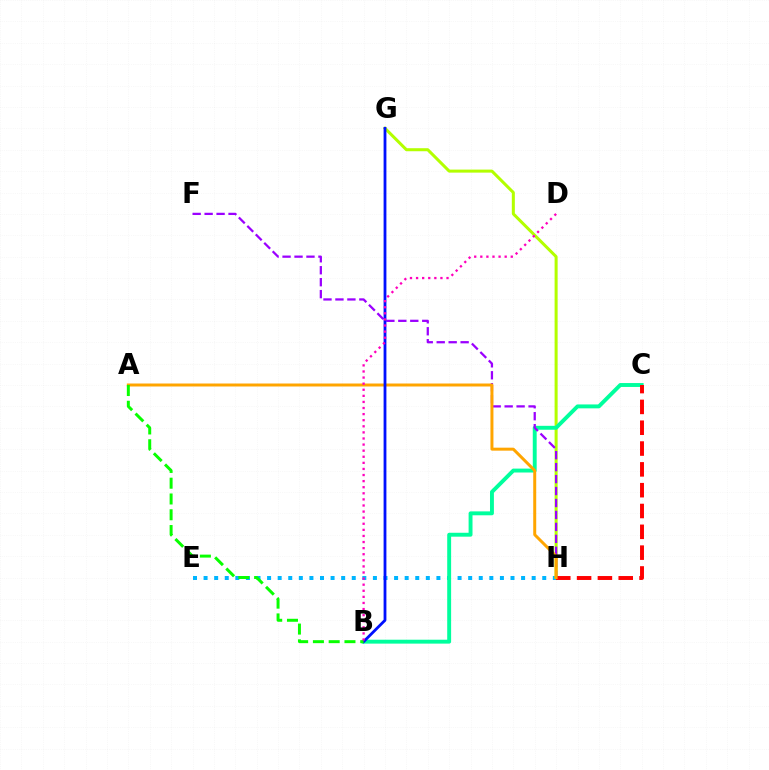{('E', 'H'): [{'color': '#00b5ff', 'line_style': 'dotted', 'thickness': 2.88}], ('G', 'H'): [{'color': '#b3ff00', 'line_style': 'solid', 'thickness': 2.18}], ('B', 'C'): [{'color': '#00ff9d', 'line_style': 'solid', 'thickness': 2.81}], ('C', 'H'): [{'color': '#ff0000', 'line_style': 'dashed', 'thickness': 2.83}], ('F', 'H'): [{'color': '#9b00ff', 'line_style': 'dashed', 'thickness': 1.62}], ('A', 'H'): [{'color': '#ffa500', 'line_style': 'solid', 'thickness': 2.15}], ('B', 'G'): [{'color': '#0010ff', 'line_style': 'solid', 'thickness': 2.02}], ('A', 'B'): [{'color': '#08ff00', 'line_style': 'dashed', 'thickness': 2.14}], ('B', 'D'): [{'color': '#ff00bd', 'line_style': 'dotted', 'thickness': 1.66}]}